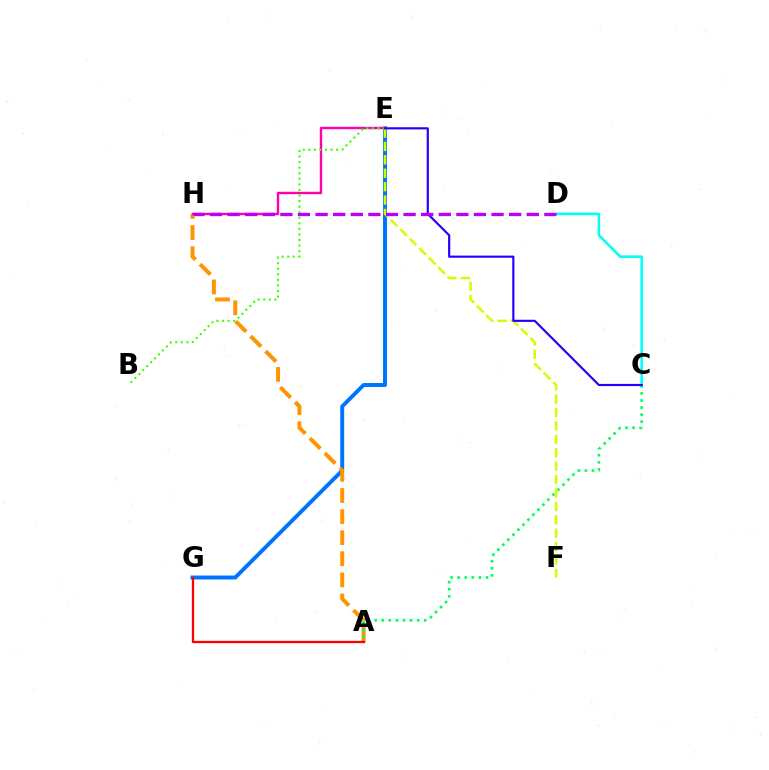{('E', 'G'): [{'color': '#0074ff', 'line_style': 'solid', 'thickness': 2.84}], ('A', 'H'): [{'color': '#ff9400', 'line_style': 'dashed', 'thickness': 2.87}], ('A', 'C'): [{'color': '#00ff5c', 'line_style': 'dotted', 'thickness': 1.92}], ('C', 'D'): [{'color': '#00fff6', 'line_style': 'solid', 'thickness': 1.85}], ('E', 'H'): [{'color': '#ff00ac', 'line_style': 'solid', 'thickness': 1.74}], ('B', 'E'): [{'color': '#3dff00', 'line_style': 'dotted', 'thickness': 1.51}], ('E', 'F'): [{'color': '#d1ff00', 'line_style': 'dashed', 'thickness': 1.82}], ('A', 'G'): [{'color': '#ff0000', 'line_style': 'solid', 'thickness': 1.64}], ('C', 'E'): [{'color': '#2500ff', 'line_style': 'solid', 'thickness': 1.56}], ('D', 'H'): [{'color': '#b900ff', 'line_style': 'dashed', 'thickness': 2.39}]}